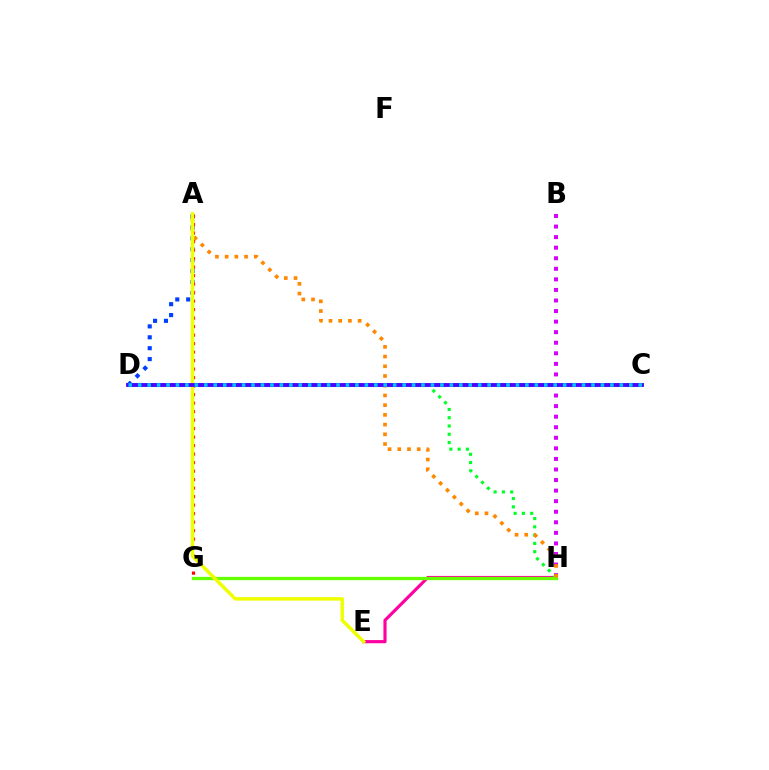{('C', 'D'): [{'color': '#00ffaf', 'line_style': 'dashed', 'thickness': 2.94}, {'color': '#4f00ff', 'line_style': 'solid', 'thickness': 2.78}, {'color': '#00c7ff', 'line_style': 'dotted', 'thickness': 2.57}], ('B', 'H'): [{'color': '#d600ff', 'line_style': 'dotted', 'thickness': 2.87}], ('E', 'H'): [{'color': '#ff00a0', 'line_style': 'solid', 'thickness': 2.27}], ('D', 'H'): [{'color': '#00ff27', 'line_style': 'dotted', 'thickness': 2.25}], ('G', 'H'): [{'color': '#66ff00', 'line_style': 'solid', 'thickness': 2.37}], ('A', 'D'): [{'color': '#003fff', 'line_style': 'dotted', 'thickness': 2.96}], ('A', 'G'): [{'color': '#ff0000', 'line_style': 'dotted', 'thickness': 2.31}], ('A', 'H'): [{'color': '#ff8800', 'line_style': 'dotted', 'thickness': 2.64}], ('A', 'E'): [{'color': '#eeff00', 'line_style': 'solid', 'thickness': 2.5}]}